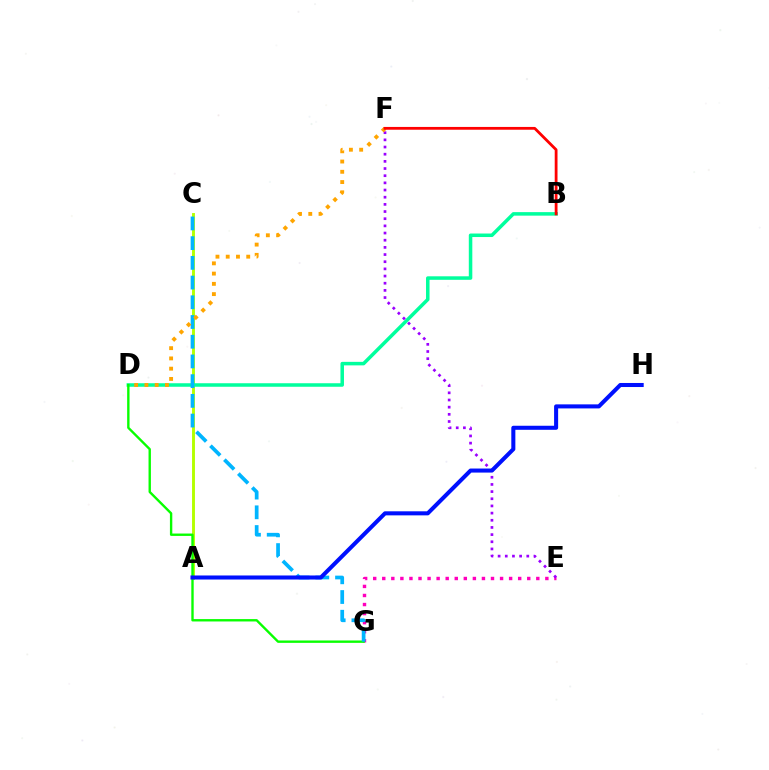{('A', 'C'): [{'color': '#b3ff00', 'line_style': 'solid', 'thickness': 2.09}], ('E', 'G'): [{'color': '#ff00bd', 'line_style': 'dotted', 'thickness': 2.46}], ('B', 'D'): [{'color': '#00ff9d', 'line_style': 'solid', 'thickness': 2.53}], ('D', 'G'): [{'color': '#08ff00', 'line_style': 'solid', 'thickness': 1.71}], ('C', 'G'): [{'color': '#00b5ff', 'line_style': 'dashed', 'thickness': 2.68}], ('E', 'F'): [{'color': '#9b00ff', 'line_style': 'dotted', 'thickness': 1.95}], ('D', 'F'): [{'color': '#ffa500', 'line_style': 'dotted', 'thickness': 2.79}], ('A', 'H'): [{'color': '#0010ff', 'line_style': 'solid', 'thickness': 2.91}], ('B', 'F'): [{'color': '#ff0000', 'line_style': 'solid', 'thickness': 2.01}]}